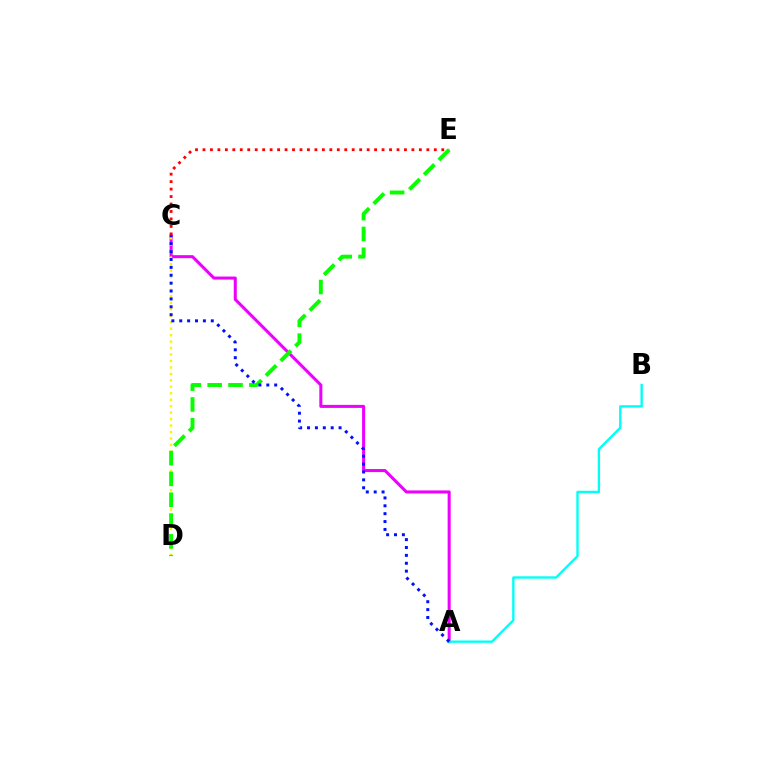{('A', 'C'): [{'color': '#ee00ff', 'line_style': 'solid', 'thickness': 2.19}, {'color': '#0010ff', 'line_style': 'dotted', 'thickness': 2.14}], ('C', 'E'): [{'color': '#ff0000', 'line_style': 'dotted', 'thickness': 2.03}], ('C', 'D'): [{'color': '#fcf500', 'line_style': 'dotted', 'thickness': 1.76}], ('D', 'E'): [{'color': '#08ff00', 'line_style': 'dashed', 'thickness': 2.83}], ('A', 'B'): [{'color': '#00fff6', 'line_style': 'solid', 'thickness': 1.71}]}